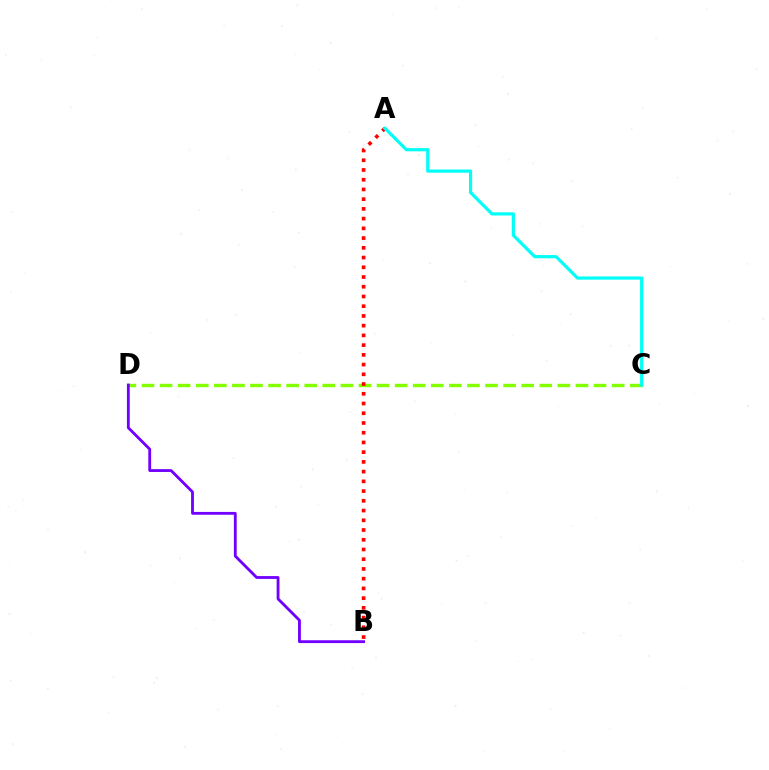{('C', 'D'): [{'color': '#84ff00', 'line_style': 'dashed', 'thickness': 2.46}], ('A', 'B'): [{'color': '#ff0000', 'line_style': 'dotted', 'thickness': 2.64}], ('B', 'D'): [{'color': '#7200ff', 'line_style': 'solid', 'thickness': 2.04}], ('A', 'C'): [{'color': '#00fff6', 'line_style': 'solid', 'thickness': 2.28}]}